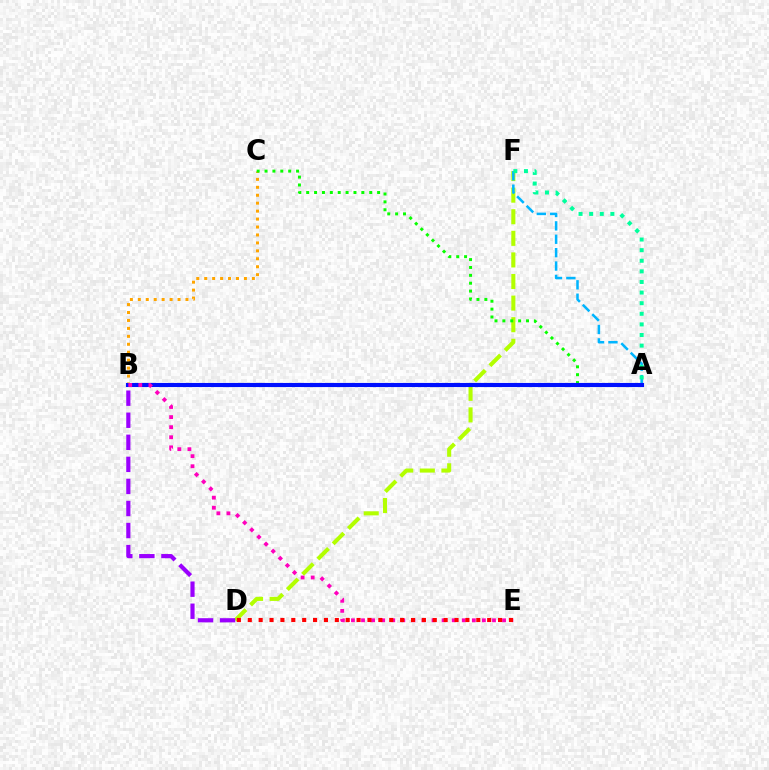{('B', 'C'): [{'color': '#ffa500', 'line_style': 'dotted', 'thickness': 2.16}], ('D', 'F'): [{'color': '#b3ff00', 'line_style': 'dashed', 'thickness': 2.93}], ('A', 'C'): [{'color': '#08ff00', 'line_style': 'dotted', 'thickness': 2.14}], ('A', 'F'): [{'color': '#00b5ff', 'line_style': 'dashed', 'thickness': 1.82}, {'color': '#00ff9d', 'line_style': 'dotted', 'thickness': 2.88}], ('A', 'B'): [{'color': '#0010ff', 'line_style': 'solid', 'thickness': 2.96}], ('B', 'E'): [{'color': '#ff00bd', 'line_style': 'dotted', 'thickness': 2.74}], ('D', 'E'): [{'color': '#ff0000', 'line_style': 'dotted', 'thickness': 2.96}], ('B', 'D'): [{'color': '#9b00ff', 'line_style': 'dashed', 'thickness': 3.0}]}